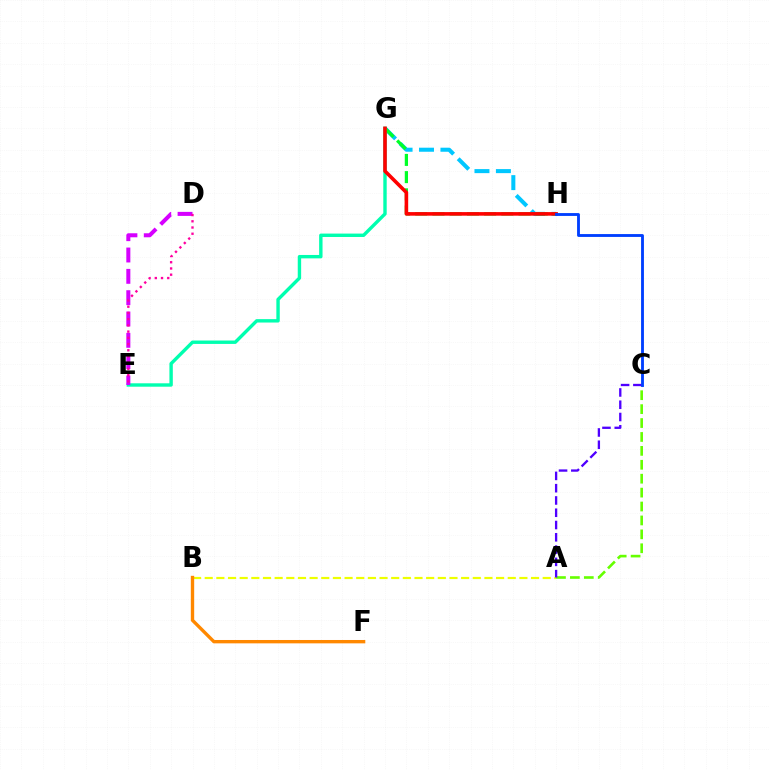{('A', 'B'): [{'color': '#eeff00', 'line_style': 'dashed', 'thickness': 1.58}], ('G', 'H'): [{'color': '#00c7ff', 'line_style': 'dashed', 'thickness': 2.91}, {'color': '#00ff27', 'line_style': 'dashed', 'thickness': 2.34}, {'color': '#ff0000', 'line_style': 'solid', 'thickness': 2.58}], ('E', 'G'): [{'color': '#00ffaf', 'line_style': 'solid', 'thickness': 2.45}], ('D', 'E'): [{'color': '#d600ff', 'line_style': 'dashed', 'thickness': 2.9}, {'color': '#ff00a0', 'line_style': 'dotted', 'thickness': 1.69}], ('A', 'C'): [{'color': '#66ff00', 'line_style': 'dashed', 'thickness': 1.89}, {'color': '#4f00ff', 'line_style': 'dashed', 'thickness': 1.67}], ('C', 'H'): [{'color': '#003fff', 'line_style': 'solid', 'thickness': 2.05}], ('B', 'F'): [{'color': '#ff8800', 'line_style': 'solid', 'thickness': 2.42}]}